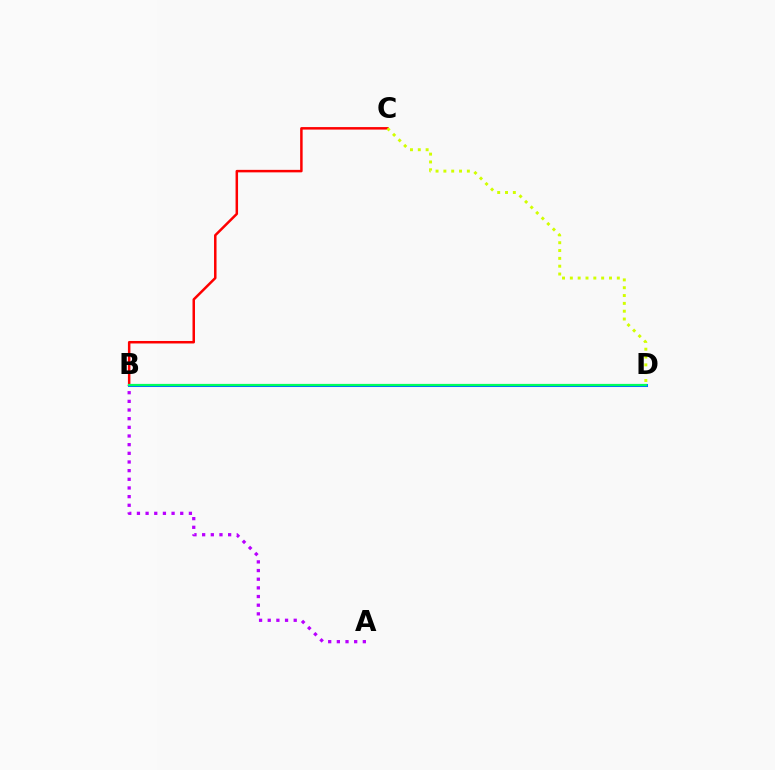{('B', 'C'): [{'color': '#ff0000', 'line_style': 'solid', 'thickness': 1.8}], ('A', 'B'): [{'color': '#b900ff', 'line_style': 'dotted', 'thickness': 2.35}], ('C', 'D'): [{'color': '#d1ff00', 'line_style': 'dotted', 'thickness': 2.13}], ('B', 'D'): [{'color': '#0074ff', 'line_style': 'solid', 'thickness': 2.19}, {'color': '#00ff5c', 'line_style': 'solid', 'thickness': 1.56}]}